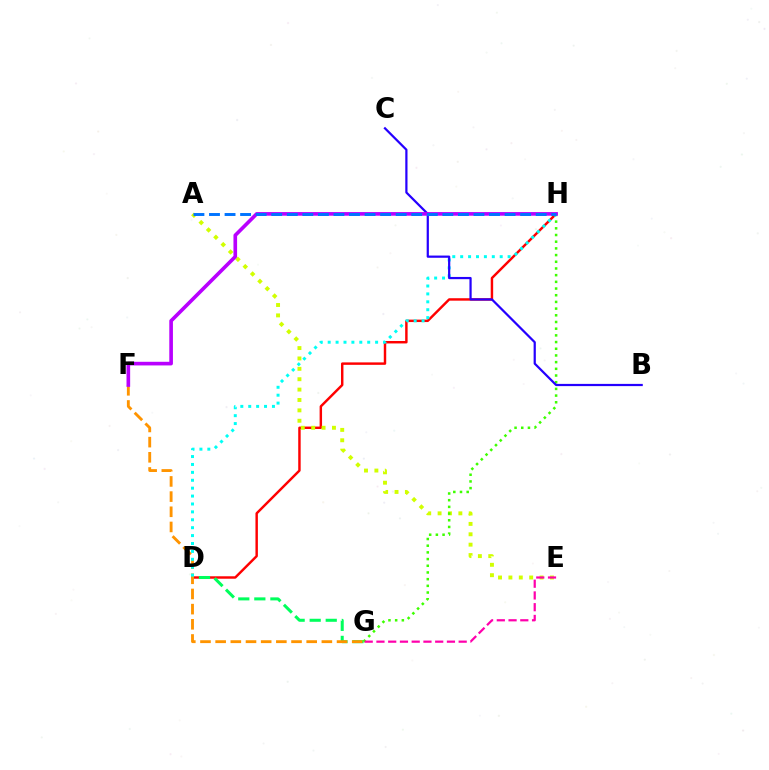{('D', 'H'): [{'color': '#ff0000', 'line_style': 'solid', 'thickness': 1.76}, {'color': '#00fff6', 'line_style': 'dotted', 'thickness': 2.15}], ('A', 'E'): [{'color': '#d1ff00', 'line_style': 'dotted', 'thickness': 2.82}], ('D', 'G'): [{'color': '#00ff5c', 'line_style': 'dashed', 'thickness': 2.18}], ('F', 'G'): [{'color': '#ff9400', 'line_style': 'dashed', 'thickness': 2.06}], ('G', 'H'): [{'color': '#3dff00', 'line_style': 'dotted', 'thickness': 1.82}], ('E', 'G'): [{'color': '#ff00ac', 'line_style': 'dashed', 'thickness': 1.6}], ('B', 'C'): [{'color': '#2500ff', 'line_style': 'solid', 'thickness': 1.6}], ('F', 'H'): [{'color': '#b900ff', 'line_style': 'solid', 'thickness': 2.62}], ('A', 'H'): [{'color': '#0074ff', 'line_style': 'dashed', 'thickness': 2.11}]}